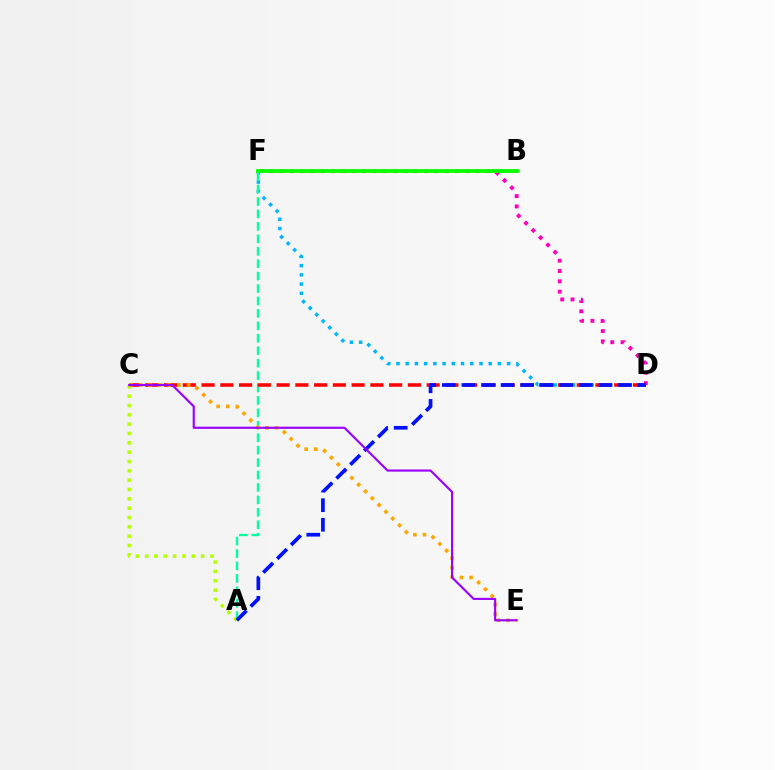{('D', 'F'): [{'color': '#00b5ff', 'line_style': 'dotted', 'thickness': 2.51}, {'color': '#ff00bd', 'line_style': 'dotted', 'thickness': 2.8}], ('A', 'F'): [{'color': '#00ff9d', 'line_style': 'dashed', 'thickness': 1.69}], ('C', 'D'): [{'color': '#ff0000', 'line_style': 'dashed', 'thickness': 2.55}], ('A', 'C'): [{'color': '#b3ff00', 'line_style': 'dotted', 'thickness': 2.54}], ('C', 'E'): [{'color': '#ffa500', 'line_style': 'dotted', 'thickness': 2.61}, {'color': '#9b00ff', 'line_style': 'solid', 'thickness': 1.54}], ('A', 'D'): [{'color': '#0010ff', 'line_style': 'dashed', 'thickness': 2.66}], ('B', 'F'): [{'color': '#08ff00', 'line_style': 'solid', 'thickness': 2.78}]}